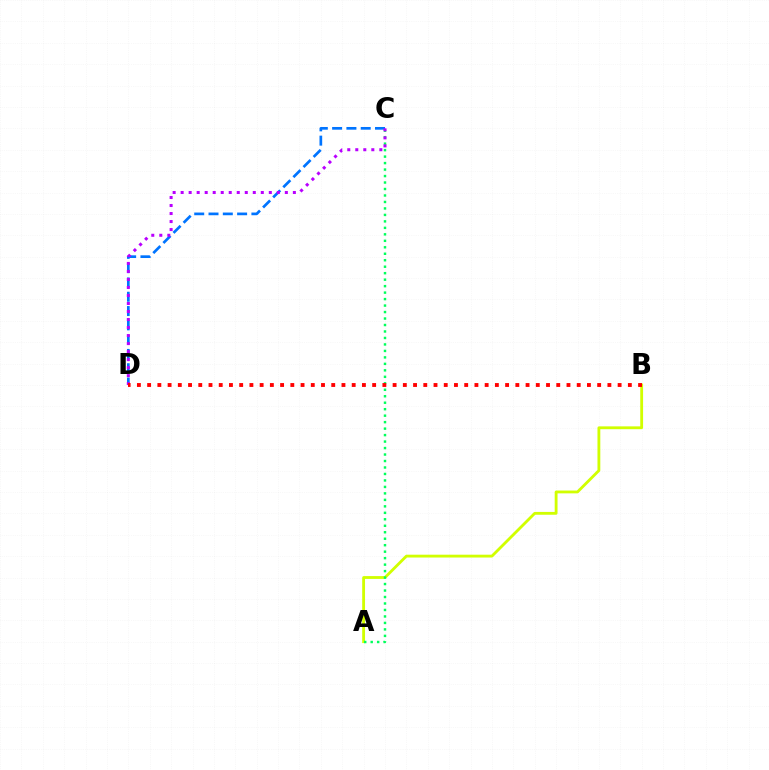{('A', 'B'): [{'color': '#d1ff00', 'line_style': 'solid', 'thickness': 2.04}], ('C', 'D'): [{'color': '#0074ff', 'line_style': 'dashed', 'thickness': 1.94}, {'color': '#b900ff', 'line_style': 'dotted', 'thickness': 2.18}], ('A', 'C'): [{'color': '#00ff5c', 'line_style': 'dotted', 'thickness': 1.76}], ('B', 'D'): [{'color': '#ff0000', 'line_style': 'dotted', 'thickness': 2.78}]}